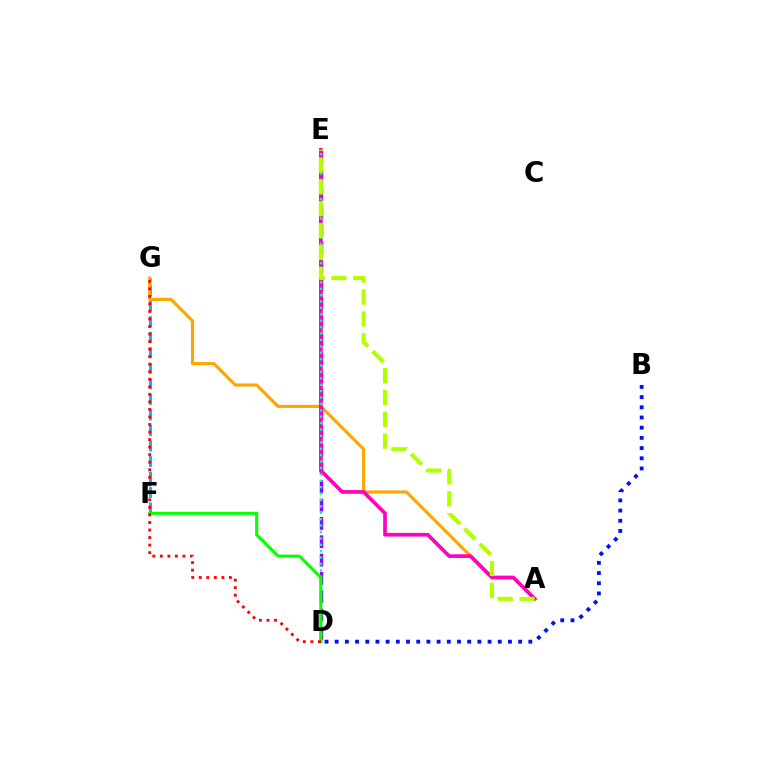{('F', 'G'): [{'color': '#00b5ff', 'line_style': 'dashed', 'thickness': 2.11}], ('A', 'G'): [{'color': '#ffa500', 'line_style': 'solid', 'thickness': 2.24}], ('D', 'E'): [{'color': '#9b00ff', 'line_style': 'dashed', 'thickness': 2.49}, {'color': '#00ff9d', 'line_style': 'dotted', 'thickness': 1.74}], ('B', 'D'): [{'color': '#0010ff', 'line_style': 'dotted', 'thickness': 2.77}], ('A', 'E'): [{'color': '#ff00bd', 'line_style': 'solid', 'thickness': 2.64}, {'color': '#b3ff00', 'line_style': 'dashed', 'thickness': 2.97}], ('D', 'F'): [{'color': '#08ff00', 'line_style': 'solid', 'thickness': 2.21}], ('D', 'G'): [{'color': '#ff0000', 'line_style': 'dotted', 'thickness': 2.05}]}